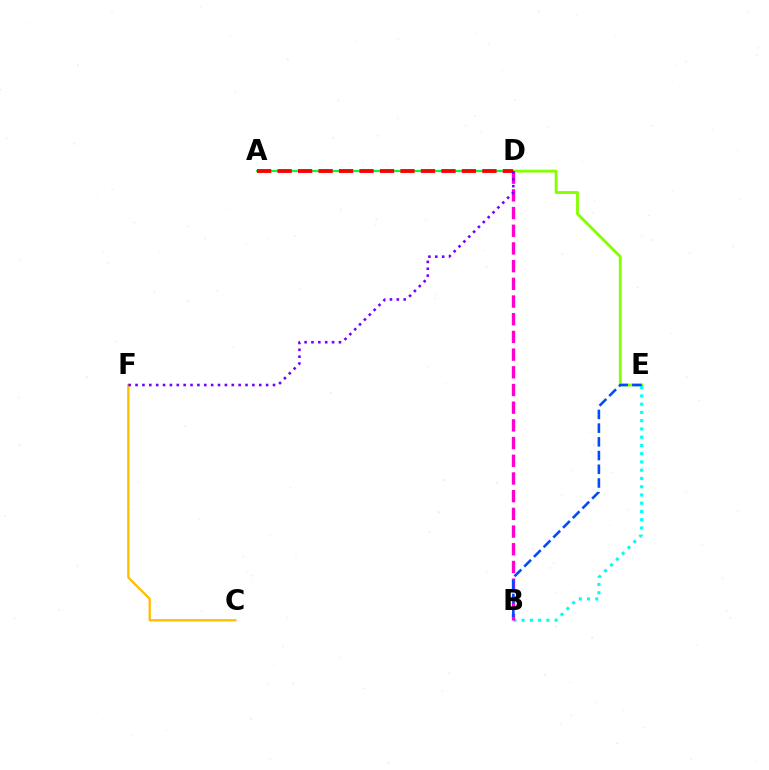{('C', 'F'): [{'color': '#ffbd00', 'line_style': 'solid', 'thickness': 1.65}], ('D', 'E'): [{'color': '#84ff00', 'line_style': 'solid', 'thickness': 2.04}], ('B', 'E'): [{'color': '#00fff6', 'line_style': 'dotted', 'thickness': 2.24}, {'color': '#004bff', 'line_style': 'dashed', 'thickness': 1.86}], ('A', 'D'): [{'color': '#00ff39', 'line_style': 'solid', 'thickness': 1.54}, {'color': '#ff0000', 'line_style': 'dashed', 'thickness': 2.78}], ('B', 'D'): [{'color': '#ff00cf', 'line_style': 'dashed', 'thickness': 2.4}], ('D', 'F'): [{'color': '#7200ff', 'line_style': 'dotted', 'thickness': 1.87}]}